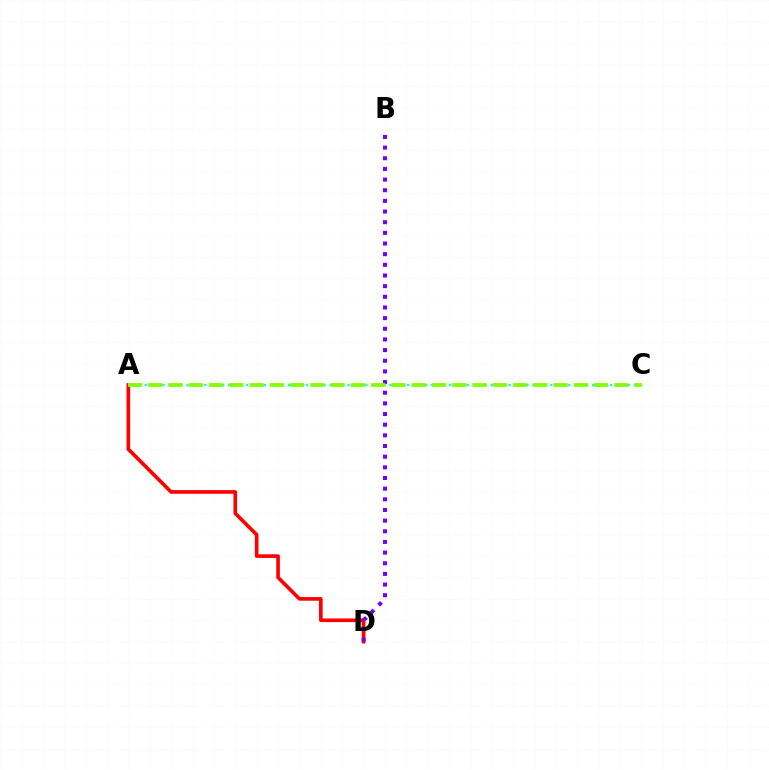{('A', 'D'): [{'color': '#ff0000', 'line_style': 'solid', 'thickness': 2.62}], ('B', 'D'): [{'color': '#7200ff', 'line_style': 'dotted', 'thickness': 2.9}], ('A', 'C'): [{'color': '#00fff6', 'line_style': 'dotted', 'thickness': 1.62}, {'color': '#84ff00', 'line_style': 'dashed', 'thickness': 2.75}]}